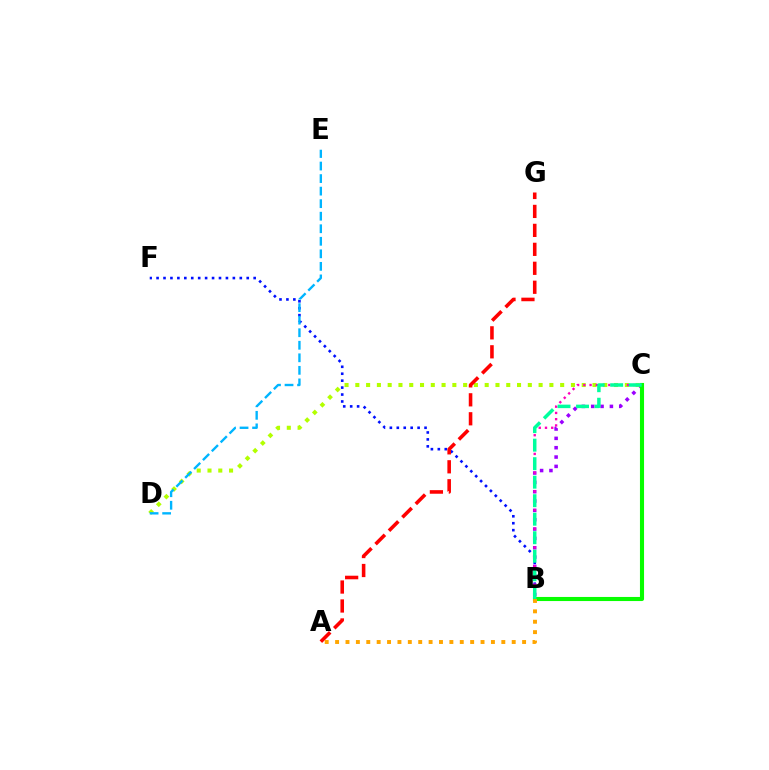{('B', 'F'): [{'color': '#0010ff', 'line_style': 'dotted', 'thickness': 1.88}], ('B', 'C'): [{'color': '#9b00ff', 'line_style': 'dotted', 'thickness': 2.54}, {'color': '#ff00bd', 'line_style': 'dotted', 'thickness': 1.69}, {'color': '#08ff00', 'line_style': 'solid', 'thickness': 2.95}, {'color': '#00ff9d', 'line_style': 'dashed', 'thickness': 2.52}], ('C', 'D'): [{'color': '#b3ff00', 'line_style': 'dotted', 'thickness': 2.93}], ('A', 'G'): [{'color': '#ff0000', 'line_style': 'dashed', 'thickness': 2.58}], ('D', 'E'): [{'color': '#00b5ff', 'line_style': 'dashed', 'thickness': 1.7}], ('A', 'B'): [{'color': '#ffa500', 'line_style': 'dotted', 'thickness': 2.82}]}